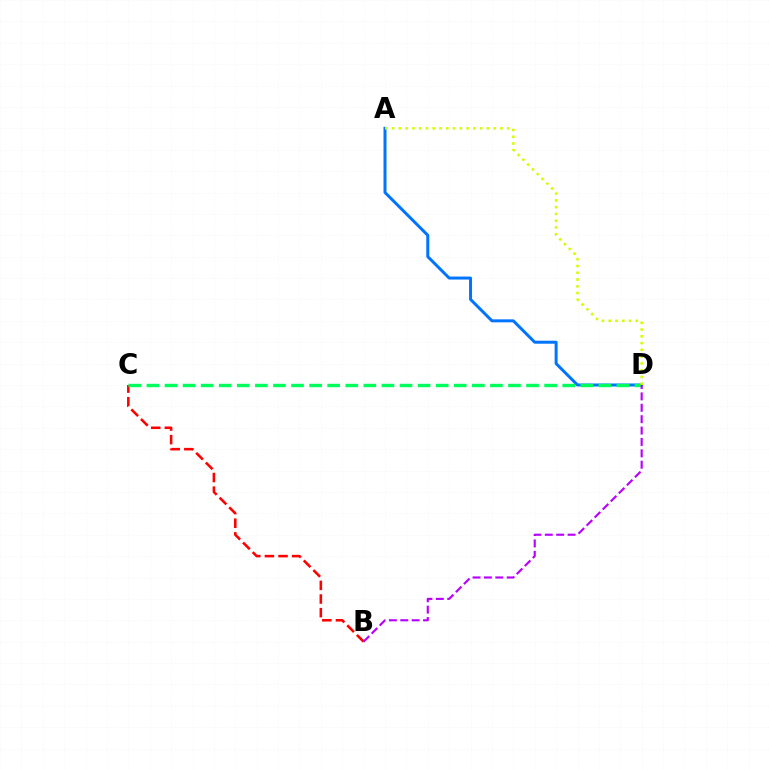{('B', 'C'): [{'color': '#ff0000', 'line_style': 'dashed', 'thickness': 1.85}], ('A', 'D'): [{'color': '#0074ff', 'line_style': 'solid', 'thickness': 2.15}, {'color': '#d1ff00', 'line_style': 'dotted', 'thickness': 1.84}], ('C', 'D'): [{'color': '#00ff5c', 'line_style': 'dashed', 'thickness': 2.46}], ('B', 'D'): [{'color': '#b900ff', 'line_style': 'dashed', 'thickness': 1.55}]}